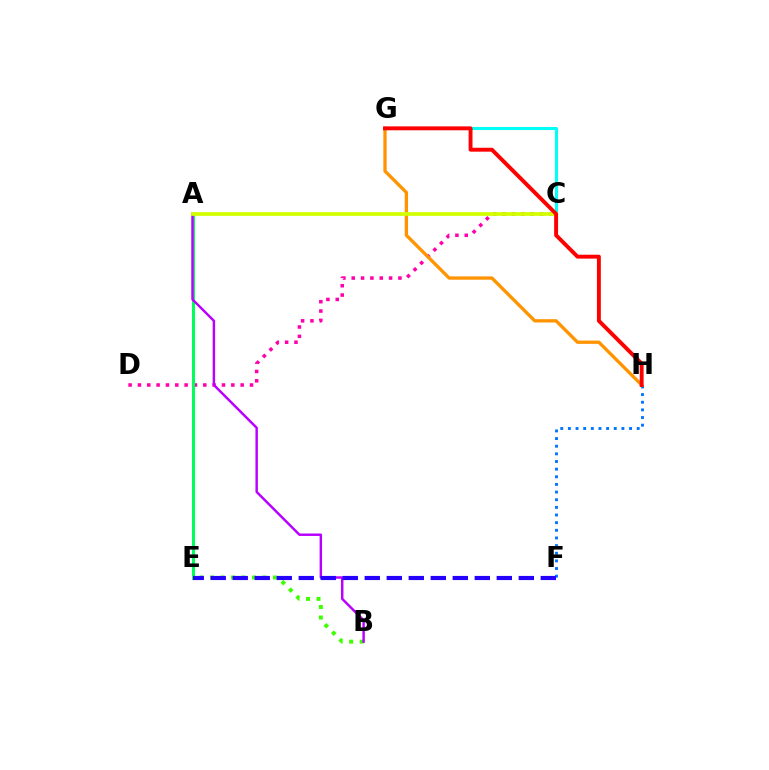{('C', 'D'): [{'color': '#ff00ac', 'line_style': 'dotted', 'thickness': 2.54}], ('A', 'E'): [{'color': '#00ff5c', 'line_style': 'solid', 'thickness': 2.16}], ('C', 'G'): [{'color': '#00fff6', 'line_style': 'solid', 'thickness': 2.21}], ('B', 'E'): [{'color': '#3dff00', 'line_style': 'dotted', 'thickness': 2.85}], ('F', 'H'): [{'color': '#0074ff', 'line_style': 'dotted', 'thickness': 2.08}], ('A', 'B'): [{'color': '#b900ff', 'line_style': 'solid', 'thickness': 1.76}], ('G', 'H'): [{'color': '#ff9400', 'line_style': 'solid', 'thickness': 2.38}, {'color': '#ff0000', 'line_style': 'solid', 'thickness': 2.81}], ('A', 'C'): [{'color': '#d1ff00', 'line_style': 'solid', 'thickness': 2.69}], ('E', 'F'): [{'color': '#2500ff', 'line_style': 'dashed', 'thickness': 2.99}]}